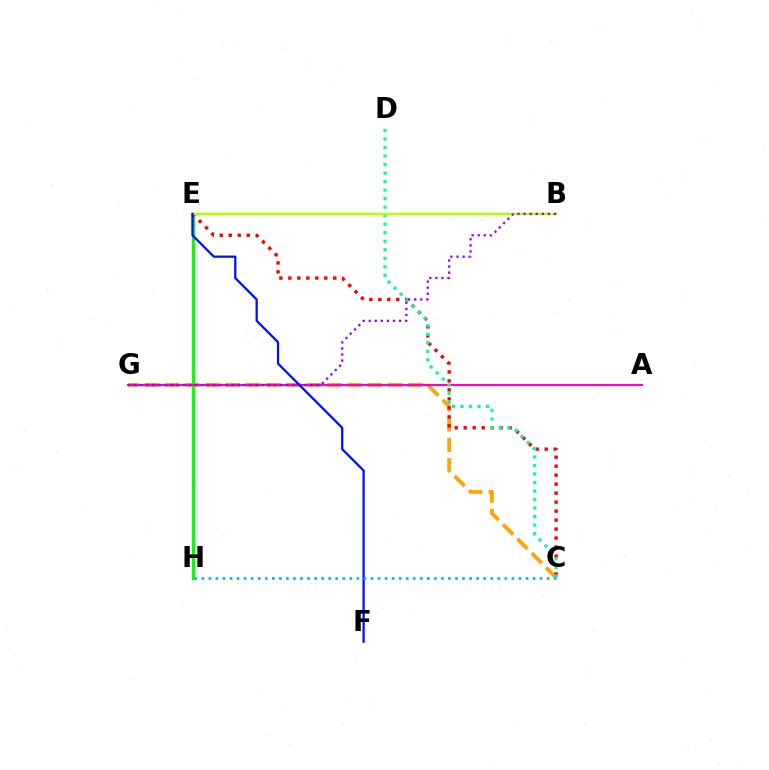{('C', 'G'): [{'color': '#ffa500', 'line_style': 'dashed', 'thickness': 2.75}], ('E', 'H'): [{'color': '#08ff00', 'line_style': 'solid', 'thickness': 2.38}], ('C', 'E'): [{'color': '#ff0000', 'line_style': 'dotted', 'thickness': 2.44}], ('A', 'G'): [{'color': '#ff00bd', 'line_style': 'solid', 'thickness': 1.57}], ('C', 'D'): [{'color': '#00ff9d', 'line_style': 'dotted', 'thickness': 2.32}], ('B', 'E'): [{'color': '#b3ff00', 'line_style': 'solid', 'thickness': 1.8}], ('B', 'G'): [{'color': '#9b00ff', 'line_style': 'dotted', 'thickness': 1.65}], ('E', 'F'): [{'color': '#0010ff', 'line_style': 'solid', 'thickness': 1.63}], ('C', 'H'): [{'color': '#00b5ff', 'line_style': 'dotted', 'thickness': 1.91}]}